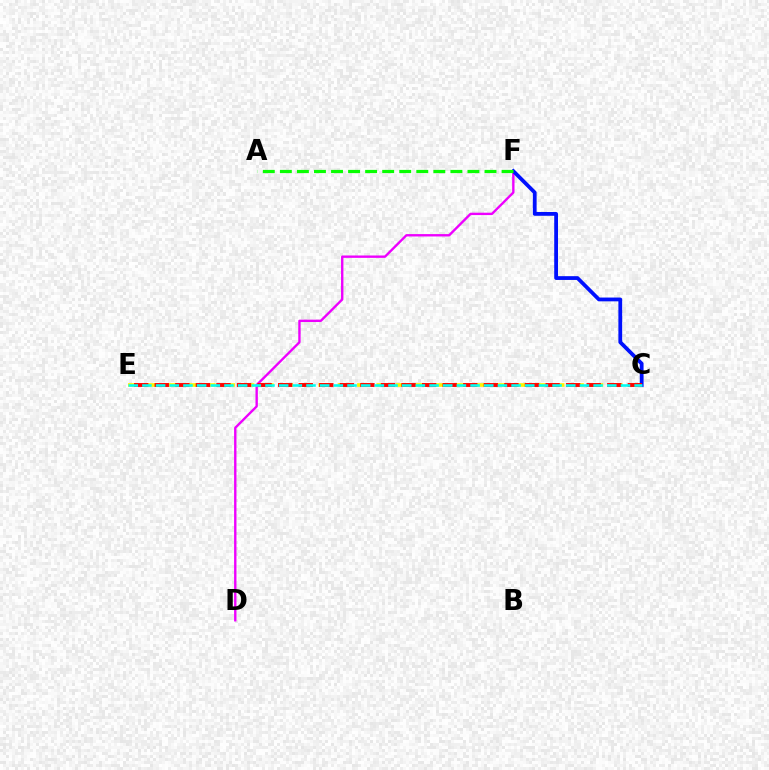{('D', 'F'): [{'color': '#ee00ff', 'line_style': 'solid', 'thickness': 1.71}], ('C', 'E'): [{'color': '#fcf500', 'line_style': 'dashed', 'thickness': 2.63}, {'color': '#ff0000', 'line_style': 'dashed', 'thickness': 2.79}, {'color': '#00fff6', 'line_style': 'dashed', 'thickness': 1.86}], ('C', 'F'): [{'color': '#0010ff', 'line_style': 'solid', 'thickness': 2.72}], ('A', 'F'): [{'color': '#08ff00', 'line_style': 'dashed', 'thickness': 2.32}]}